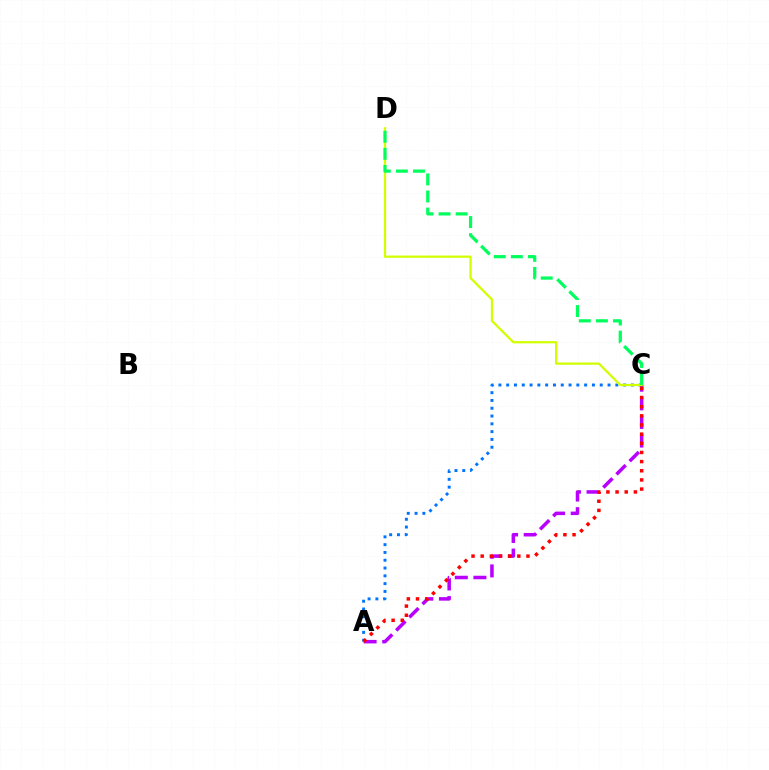{('A', 'C'): [{'color': '#b900ff', 'line_style': 'dashed', 'thickness': 2.53}, {'color': '#0074ff', 'line_style': 'dotted', 'thickness': 2.12}, {'color': '#ff0000', 'line_style': 'dotted', 'thickness': 2.49}], ('C', 'D'): [{'color': '#d1ff00', 'line_style': 'solid', 'thickness': 1.63}, {'color': '#00ff5c', 'line_style': 'dashed', 'thickness': 2.32}]}